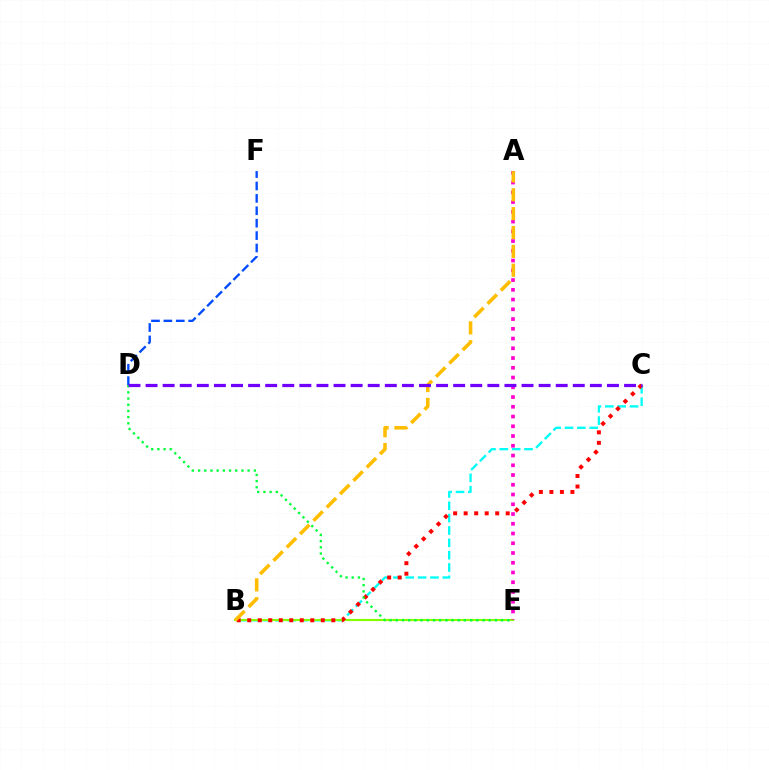{('D', 'F'): [{'color': '#004bff', 'line_style': 'dashed', 'thickness': 1.69}], ('B', 'C'): [{'color': '#00fff6', 'line_style': 'dashed', 'thickness': 1.68}, {'color': '#ff0000', 'line_style': 'dotted', 'thickness': 2.86}], ('B', 'E'): [{'color': '#84ff00', 'line_style': 'solid', 'thickness': 1.54}], ('D', 'E'): [{'color': '#00ff39', 'line_style': 'dotted', 'thickness': 1.68}], ('A', 'E'): [{'color': '#ff00cf', 'line_style': 'dotted', 'thickness': 2.65}], ('A', 'B'): [{'color': '#ffbd00', 'line_style': 'dashed', 'thickness': 2.56}], ('C', 'D'): [{'color': '#7200ff', 'line_style': 'dashed', 'thickness': 2.32}]}